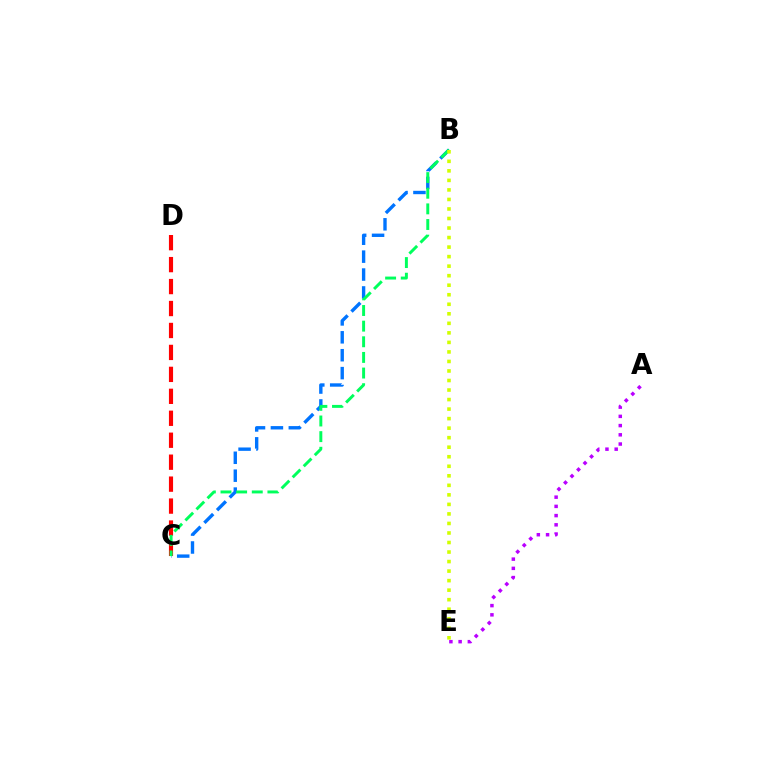{('A', 'E'): [{'color': '#b900ff', 'line_style': 'dotted', 'thickness': 2.51}], ('B', 'C'): [{'color': '#0074ff', 'line_style': 'dashed', 'thickness': 2.43}, {'color': '#00ff5c', 'line_style': 'dashed', 'thickness': 2.12}], ('C', 'D'): [{'color': '#ff0000', 'line_style': 'dashed', 'thickness': 2.98}], ('B', 'E'): [{'color': '#d1ff00', 'line_style': 'dotted', 'thickness': 2.59}]}